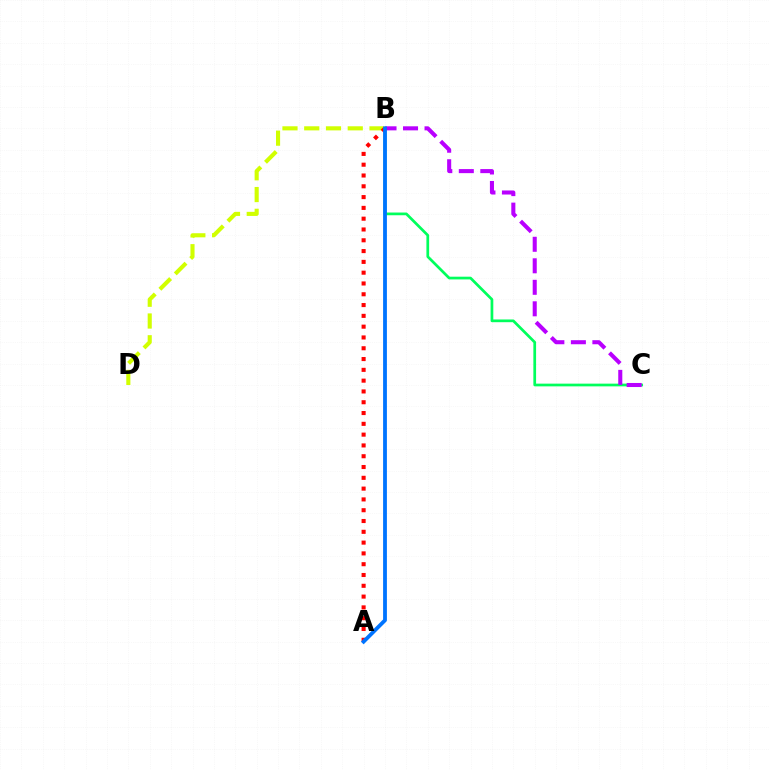{('B', 'C'): [{'color': '#00ff5c', 'line_style': 'solid', 'thickness': 1.96}, {'color': '#b900ff', 'line_style': 'dashed', 'thickness': 2.92}], ('B', 'D'): [{'color': '#d1ff00', 'line_style': 'dashed', 'thickness': 2.96}], ('A', 'B'): [{'color': '#ff0000', 'line_style': 'dotted', 'thickness': 2.93}, {'color': '#0074ff', 'line_style': 'solid', 'thickness': 2.74}]}